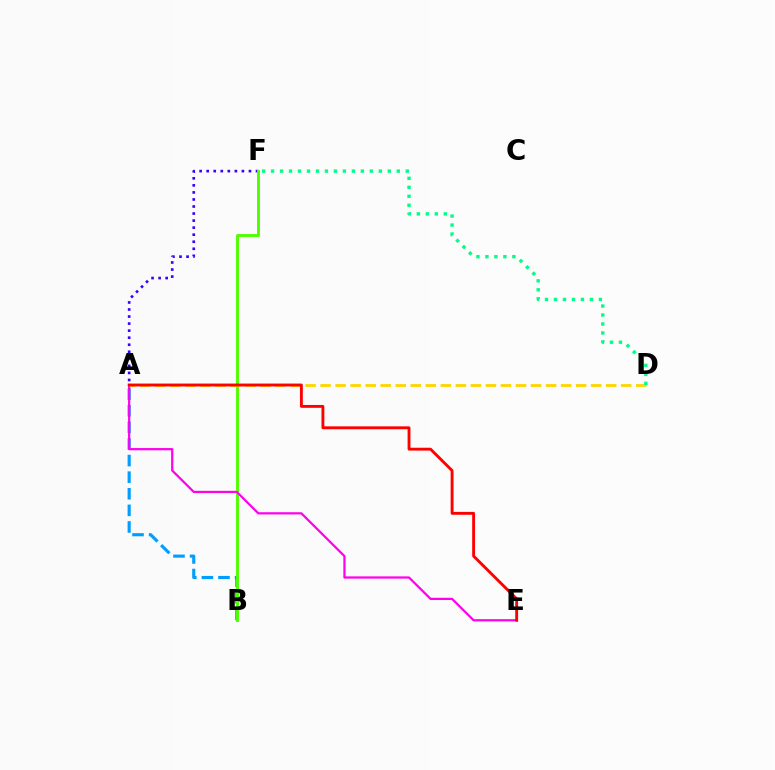{('A', 'F'): [{'color': '#3700ff', 'line_style': 'dotted', 'thickness': 1.91}], ('A', 'B'): [{'color': '#009eff', 'line_style': 'dashed', 'thickness': 2.25}], ('B', 'F'): [{'color': '#4fff00', 'line_style': 'solid', 'thickness': 2.1}], ('A', 'E'): [{'color': '#ff00ed', 'line_style': 'solid', 'thickness': 1.6}, {'color': '#ff0000', 'line_style': 'solid', 'thickness': 2.06}], ('A', 'D'): [{'color': '#ffd500', 'line_style': 'dashed', 'thickness': 2.04}], ('D', 'F'): [{'color': '#00ff86', 'line_style': 'dotted', 'thickness': 2.44}]}